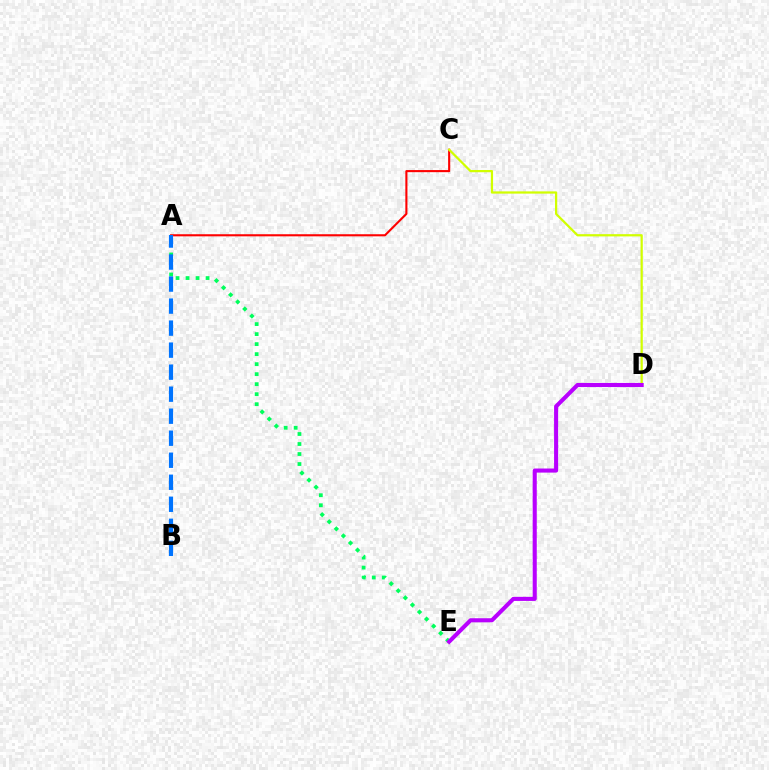{('A', 'C'): [{'color': '#ff0000', 'line_style': 'solid', 'thickness': 1.51}], ('C', 'D'): [{'color': '#d1ff00', 'line_style': 'solid', 'thickness': 1.61}], ('A', 'E'): [{'color': '#00ff5c', 'line_style': 'dotted', 'thickness': 2.72}], ('A', 'B'): [{'color': '#0074ff', 'line_style': 'dashed', 'thickness': 2.99}], ('D', 'E'): [{'color': '#b900ff', 'line_style': 'solid', 'thickness': 2.94}]}